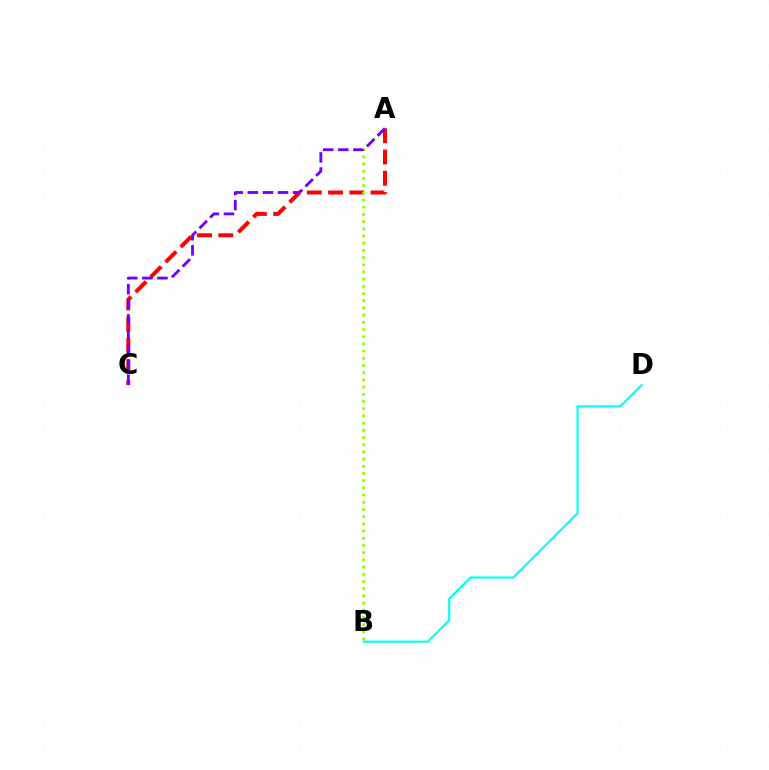{('A', 'C'): [{'color': '#ff0000', 'line_style': 'dashed', 'thickness': 2.89}, {'color': '#7200ff', 'line_style': 'dashed', 'thickness': 2.05}], ('A', 'B'): [{'color': '#84ff00', 'line_style': 'dotted', 'thickness': 1.96}], ('B', 'D'): [{'color': '#00fff6', 'line_style': 'solid', 'thickness': 1.53}]}